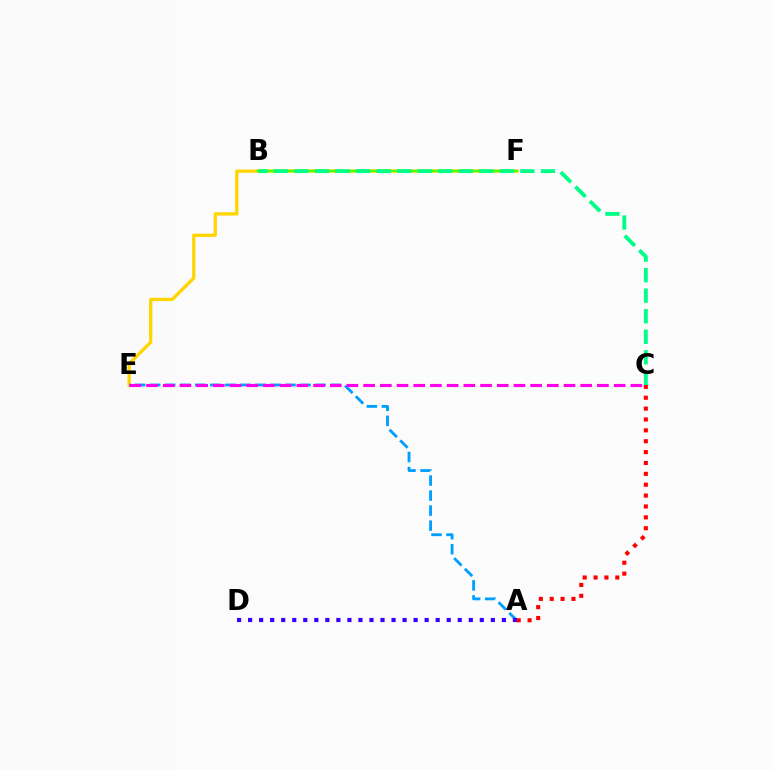{('E', 'F'): [{'color': '#ffd500', 'line_style': 'solid', 'thickness': 2.38}], ('A', 'E'): [{'color': '#009eff', 'line_style': 'dashed', 'thickness': 2.04}], ('A', 'D'): [{'color': '#3700ff', 'line_style': 'dotted', 'thickness': 3.0}], ('A', 'C'): [{'color': '#ff0000', 'line_style': 'dotted', 'thickness': 2.95}], ('B', 'F'): [{'color': '#4fff00', 'line_style': 'solid', 'thickness': 1.73}], ('B', 'C'): [{'color': '#00ff86', 'line_style': 'dashed', 'thickness': 2.79}], ('C', 'E'): [{'color': '#ff00ed', 'line_style': 'dashed', 'thickness': 2.27}]}